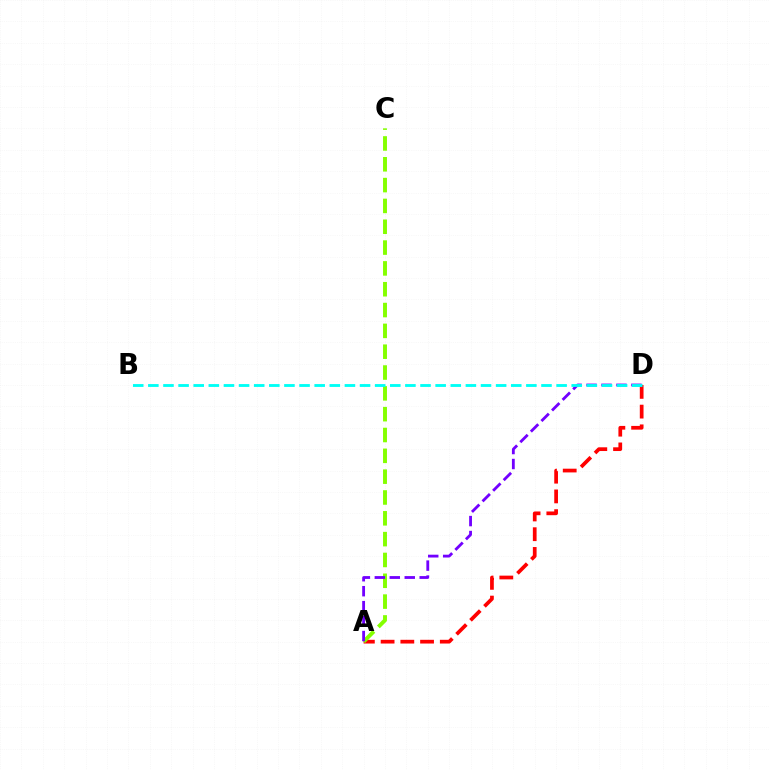{('A', 'D'): [{'color': '#ff0000', 'line_style': 'dashed', 'thickness': 2.68}, {'color': '#7200ff', 'line_style': 'dashed', 'thickness': 2.03}], ('A', 'C'): [{'color': '#84ff00', 'line_style': 'dashed', 'thickness': 2.83}], ('B', 'D'): [{'color': '#00fff6', 'line_style': 'dashed', 'thickness': 2.05}]}